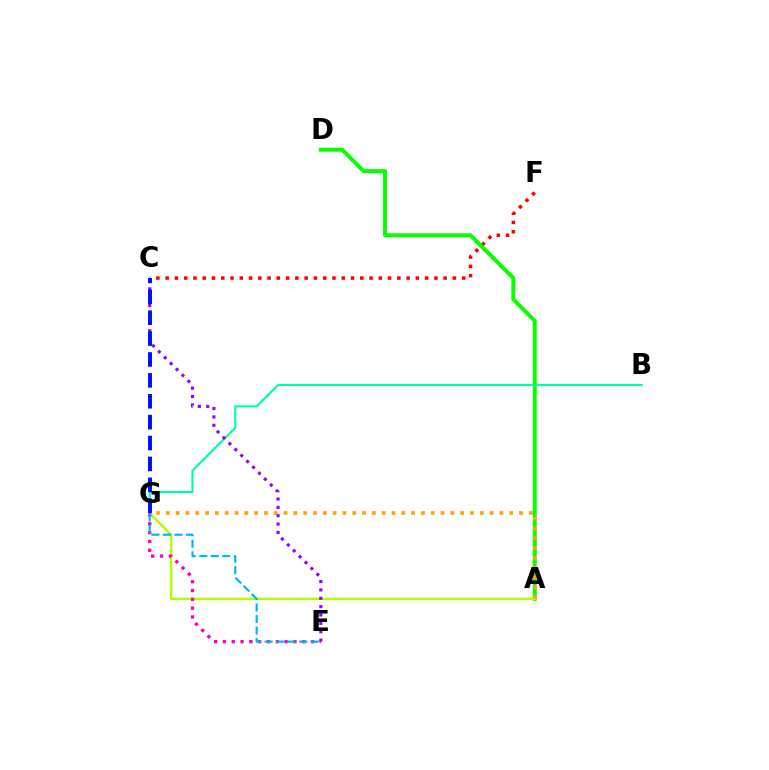{('C', 'F'): [{'color': '#ff0000', 'line_style': 'dotted', 'thickness': 2.52}], ('A', 'D'): [{'color': '#08ff00', 'line_style': 'solid', 'thickness': 2.85}], ('A', 'G'): [{'color': '#b3ff00', 'line_style': 'solid', 'thickness': 1.74}, {'color': '#ffa500', 'line_style': 'dotted', 'thickness': 2.67}], ('B', 'G'): [{'color': '#00ff9d', 'line_style': 'solid', 'thickness': 1.53}], ('E', 'G'): [{'color': '#ff00bd', 'line_style': 'dotted', 'thickness': 2.4}, {'color': '#00b5ff', 'line_style': 'dashed', 'thickness': 1.57}], ('C', 'E'): [{'color': '#9b00ff', 'line_style': 'dotted', 'thickness': 2.27}], ('C', 'G'): [{'color': '#0010ff', 'line_style': 'dashed', 'thickness': 2.84}]}